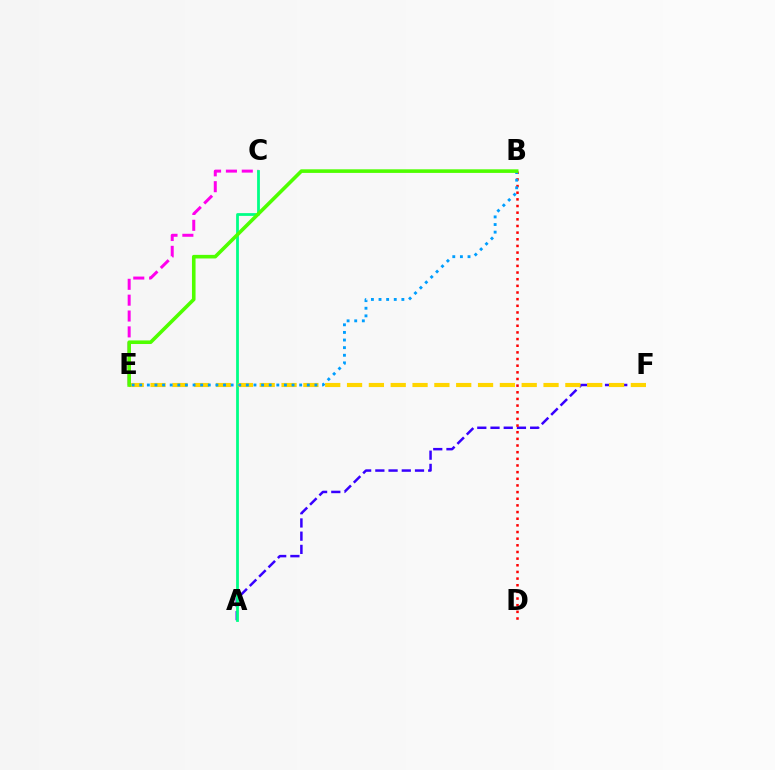{('A', 'F'): [{'color': '#3700ff', 'line_style': 'dashed', 'thickness': 1.8}], ('C', 'E'): [{'color': '#ff00ed', 'line_style': 'dashed', 'thickness': 2.15}], ('A', 'C'): [{'color': '#00ff86', 'line_style': 'solid', 'thickness': 2.0}], ('B', 'D'): [{'color': '#ff0000', 'line_style': 'dotted', 'thickness': 1.81}], ('E', 'F'): [{'color': '#ffd500', 'line_style': 'dashed', 'thickness': 2.97}], ('B', 'E'): [{'color': '#009eff', 'line_style': 'dotted', 'thickness': 2.07}, {'color': '#4fff00', 'line_style': 'solid', 'thickness': 2.59}]}